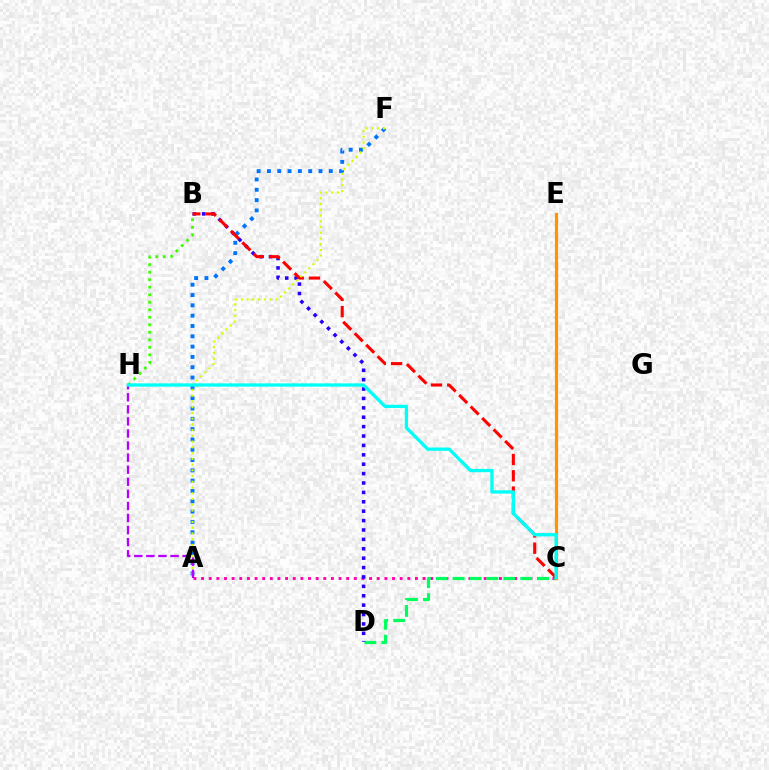{('A', 'C'): [{'color': '#ff00ac', 'line_style': 'dotted', 'thickness': 2.08}], ('C', 'D'): [{'color': '#00ff5c', 'line_style': 'dashed', 'thickness': 2.3}], ('B', 'D'): [{'color': '#2500ff', 'line_style': 'dotted', 'thickness': 2.55}], ('A', 'F'): [{'color': '#0074ff', 'line_style': 'dotted', 'thickness': 2.8}, {'color': '#d1ff00', 'line_style': 'dotted', 'thickness': 1.56}], ('B', 'C'): [{'color': '#ff0000', 'line_style': 'dashed', 'thickness': 2.21}], ('C', 'E'): [{'color': '#ff9400', 'line_style': 'solid', 'thickness': 2.3}], ('A', 'H'): [{'color': '#b900ff', 'line_style': 'dashed', 'thickness': 1.64}], ('B', 'H'): [{'color': '#3dff00', 'line_style': 'dotted', 'thickness': 2.04}], ('C', 'H'): [{'color': '#00fff6', 'line_style': 'solid', 'thickness': 2.38}]}